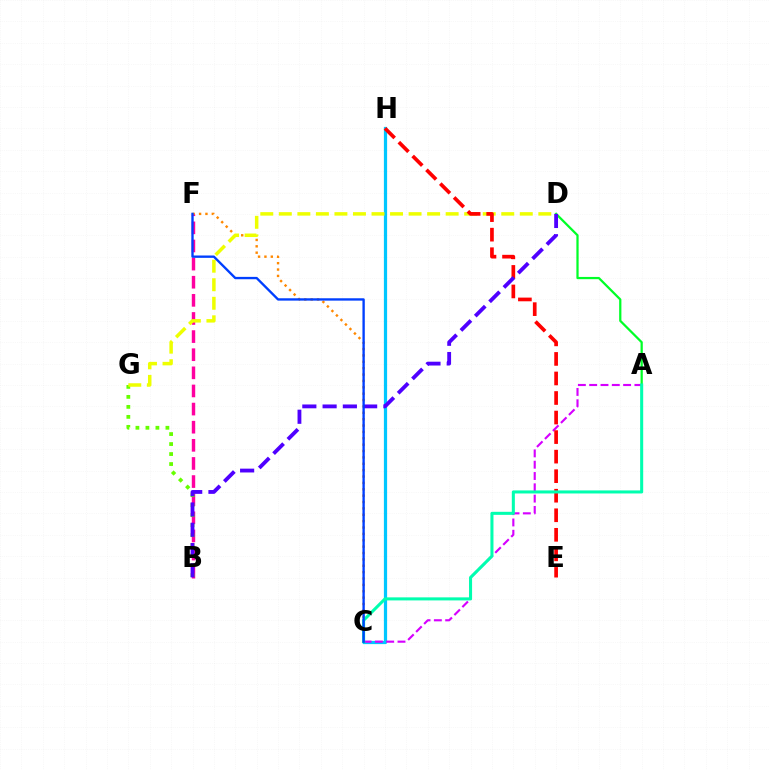{('C', 'H'): [{'color': '#00c7ff', 'line_style': 'solid', 'thickness': 2.32}], ('A', 'C'): [{'color': '#d600ff', 'line_style': 'dashed', 'thickness': 1.54}, {'color': '#00ffaf', 'line_style': 'solid', 'thickness': 2.19}], ('A', 'D'): [{'color': '#00ff27', 'line_style': 'solid', 'thickness': 1.62}], ('C', 'F'): [{'color': '#ff8800', 'line_style': 'dotted', 'thickness': 1.73}, {'color': '#003fff', 'line_style': 'solid', 'thickness': 1.69}], ('B', 'F'): [{'color': '#ff00a0', 'line_style': 'dashed', 'thickness': 2.46}], ('B', 'G'): [{'color': '#66ff00', 'line_style': 'dotted', 'thickness': 2.72}], ('D', 'G'): [{'color': '#eeff00', 'line_style': 'dashed', 'thickness': 2.52}], ('E', 'H'): [{'color': '#ff0000', 'line_style': 'dashed', 'thickness': 2.65}], ('B', 'D'): [{'color': '#4f00ff', 'line_style': 'dashed', 'thickness': 2.75}]}